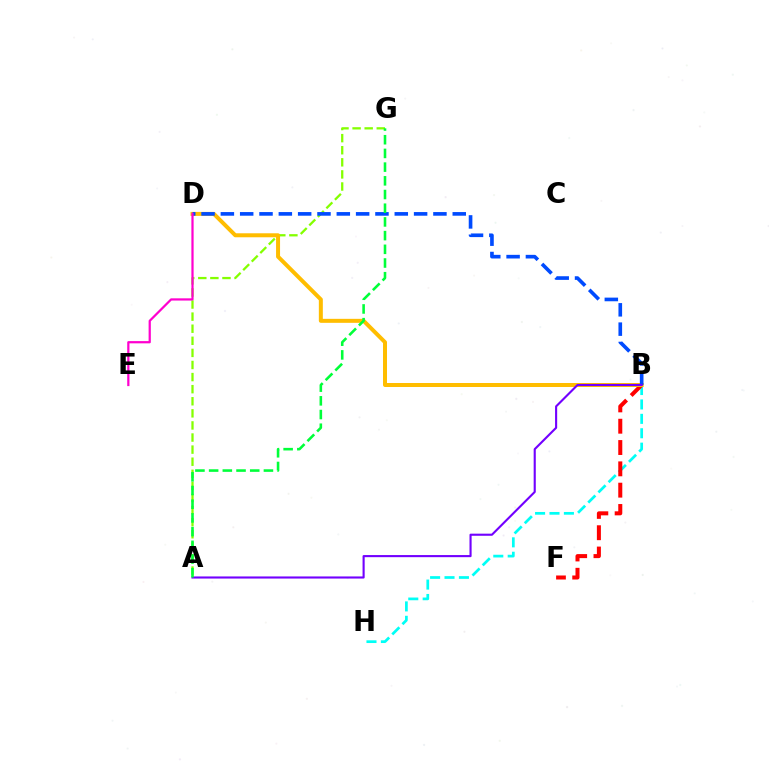{('B', 'H'): [{'color': '#00fff6', 'line_style': 'dashed', 'thickness': 1.96}], ('B', 'F'): [{'color': '#ff0000', 'line_style': 'dashed', 'thickness': 2.9}], ('A', 'G'): [{'color': '#84ff00', 'line_style': 'dashed', 'thickness': 1.64}, {'color': '#00ff39', 'line_style': 'dashed', 'thickness': 1.86}], ('B', 'D'): [{'color': '#ffbd00', 'line_style': 'solid', 'thickness': 2.88}, {'color': '#004bff', 'line_style': 'dashed', 'thickness': 2.63}], ('A', 'B'): [{'color': '#7200ff', 'line_style': 'solid', 'thickness': 1.52}], ('D', 'E'): [{'color': '#ff00cf', 'line_style': 'solid', 'thickness': 1.61}]}